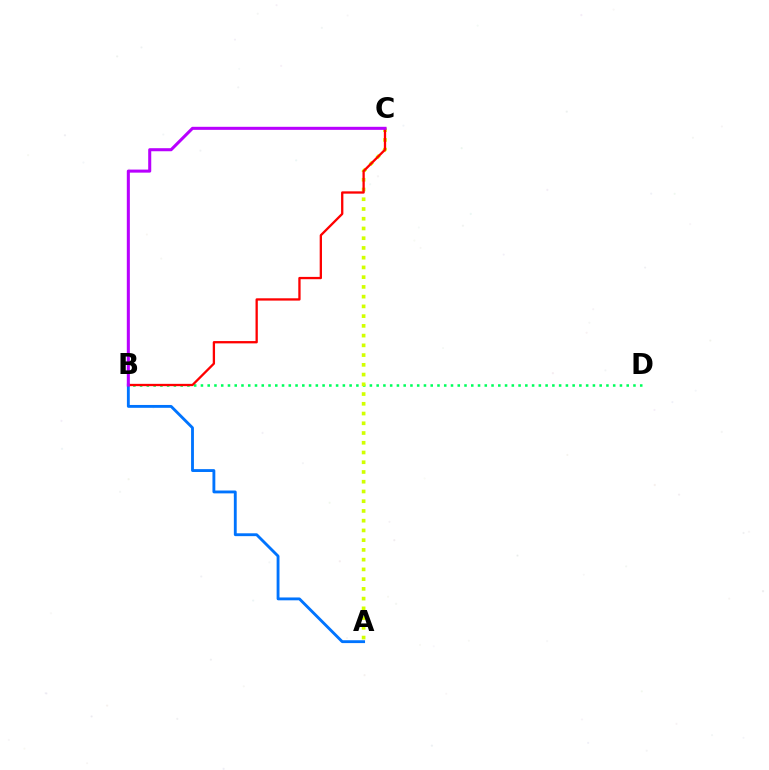{('B', 'D'): [{'color': '#00ff5c', 'line_style': 'dotted', 'thickness': 1.84}], ('A', 'C'): [{'color': '#d1ff00', 'line_style': 'dotted', 'thickness': 2.65}], ('A', 'B'): [{'color': '#0074ff', 'line_style': 'solid', 'thickness': 2.06}], ('B', 'C'): [{'color': '#ff0000', 'line_style': 'solid', 'thickness': 1.66}, {'color': '#b900ff', 'line_style': 'solid', 'thickness': 2.19}]}